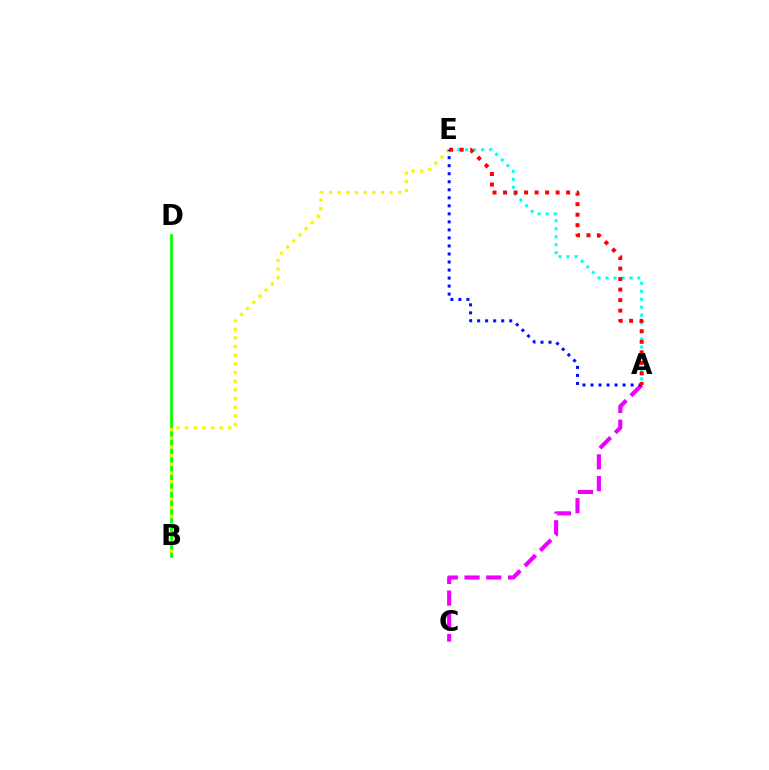{('A', 'E'): [{'color': '#00fff6', 'line_style': 'dotted', 'thickness': 2.17}, {'color': '#0010ff', 'line_style': 'dotted', 'thickness': 2.18}, {'color': '#ff0000', 'line_style': 'dotted', 'thickness': 2.86}], ('B', 'D'): [{'color': '#08ff00', 'line_style': 'solid', 'thickness': 1.97}], ('B', 'E'): [{'color': '#fcf500', 'line_style': 'dotted', 'thickness': 2.35}], ('A', 'C'): [{'color': '#ee00ff', 'line_style': 'dashed', 'thickness': 2.95}]}